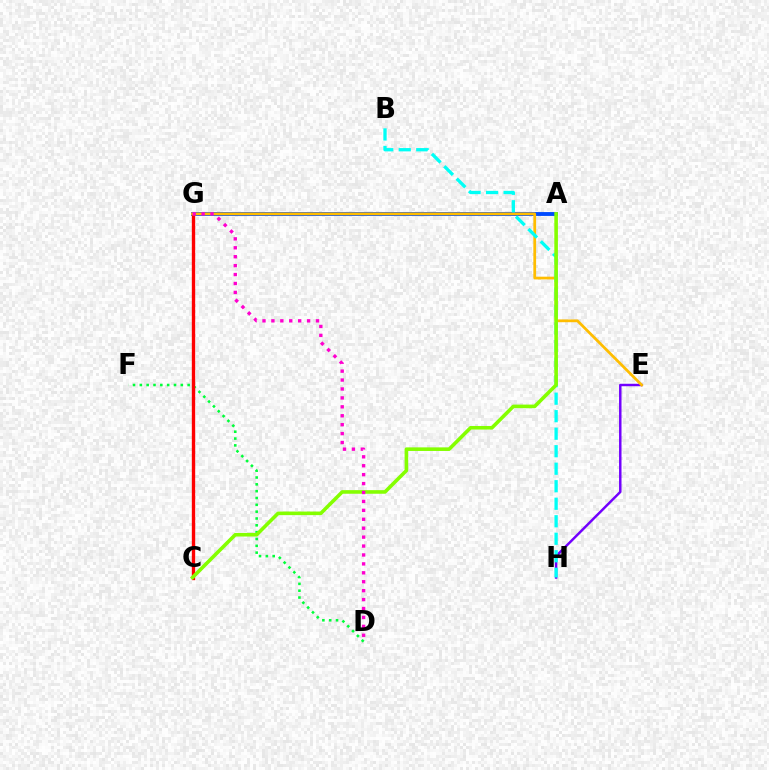{('D', 'F'): [{'color': '#00ff39', 'line_style': 'dotted', 'thickness': 1.86}], ('A', 'G'): [{'color': '#004bff', 'line_style': 'solid', 'thickness': 2.78}], ('E', 'H'): [{'color': '#7200ff', 'line_style': 'solid', 'thickness': 1.77}], ('C', 'G'): [{'color': '#ff0000', 'line_style': 'solid', 'thickness': 2.41}], ('E', 'G'): [{'color': '#ffbd00', 'line_style': 'solid', 'thickness': 1.98}], ('B', 'H'): [{'color': '#00fff6', 'line_style': 'dashed', 'thickness': 2.38}], ('A', 'C'): [{'color': '#84ff00', 'line_style': 'solid', 'thickness': 2.59}], ('D', 'G'): [{'color': '#ff00cf', 'line_style': 'dotted', 'thickness': 2.42}]}